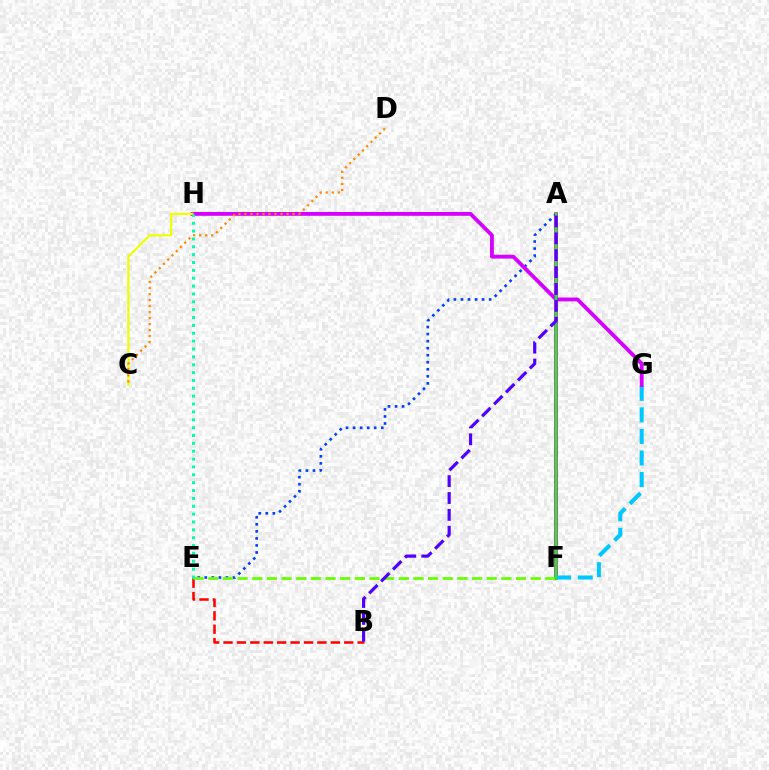{('A', 'F'): [{'color': '#ff00a0', 'line_style': 'solid', 'thickness': 2.61}, {'color': '#00ff27', 'line_style': 'solid', 'thickness': 1.77}], ('A', 'E'): [{'color': '#003fff', 'line_style': 'dotted', 'thickness': 1.91}], ('F', 'G'): [{'color': '#00c7ff', 'line_style': 'dashed', 'thickness': 2.93}], ('G', 'H'): [{'color': '#d600ff', 'line_style': 'solid', 'thickness': 2.76}], ('B', 'E'): [{'color': '#ff0000', 'line_style': 'dashed', 'thickness': 1.82}], ('C', 'H'): [{'color': '#eeff00', 'line_style': 'solid', 'thickness': 1.59}], ('E', 'F'): [{'color': '#66ff00', 'line_style': 'dashed', 'thickness': 1.99}], ('C', 'D'): [{'color': '#ff8800', 'line_style': 'dotted', 'thickness': 1.63}], ('E', 'H'): [{'color': '#00ffaf', 'line_style': 'dotted', 'thickness': 2.14}], ('A', 'B'): [{'color': '#4f00ff', 'line_style': 'dashed', 'thickness': 2.29}]}